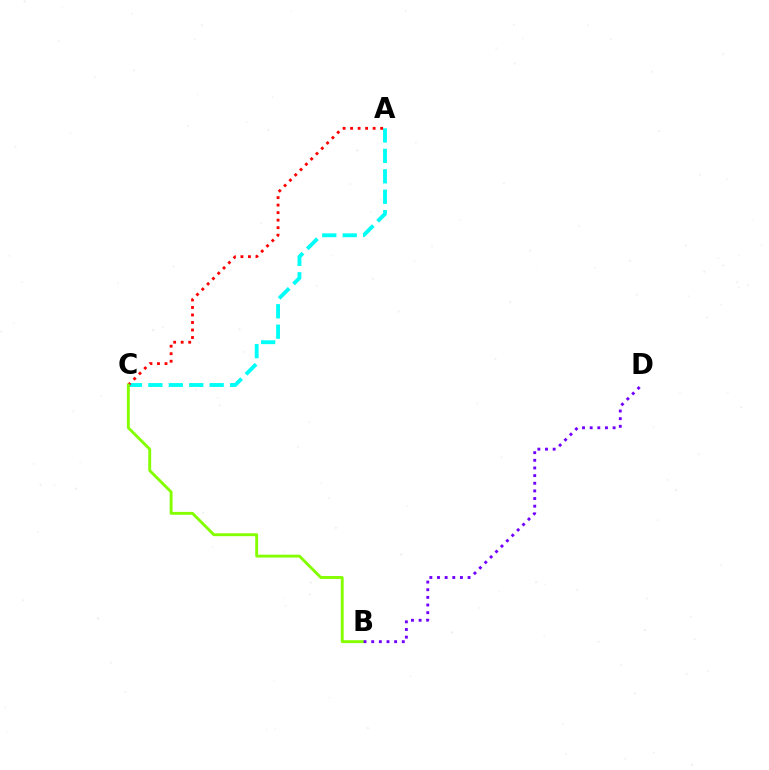{('A', 'C'): [{'color': '#00fff6', 'line_style': 'dashed', 'thickness': 2.78}, {'color': '#ff0000', 'line_style': 'dotted', 'thickness': 2.04}], ('B', 'C'): [{'color': '#84ff00', 'line_style': 'solid', 'thickness': 2.08}], ('B', 'D'): [{'color': '#7200ff', 'line_style': 'dotted', 'thickness': 2.08}]}